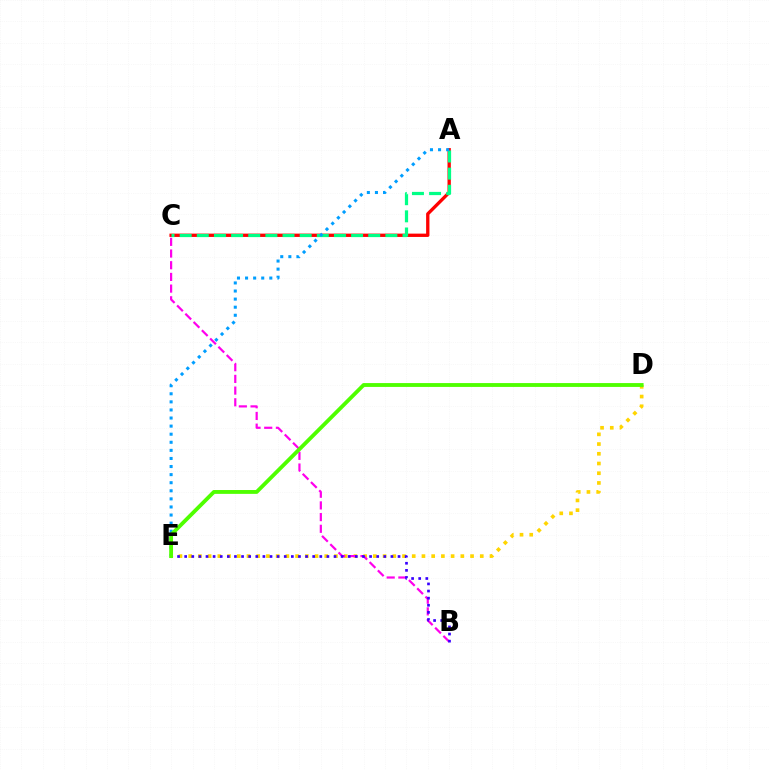{('D', 'E'): [{'color': '#ffd500', 'line_style': 'dotted', 'thickness': 2.64}, {'color': '#4fff00', 'line_style': 'solid', 'thickness': 2.77}], ('B', 'C'): [{'color': '#ff00ed', 'line_style': 'dashed', 'thickness': 1.59}], ('B', 'E'): [{'color': '#3700ff', 'line_style': 'dotted', 'thickness': 1.93}], ('A', 'C'): [{'color': '#ff0000', 'line_style': 'solid', 'thickness': 2.39}, {'color': '#00ff86', 'line_style': 'dashed', 'thickness': 2.33}], ('A', 'E'): [{'color': '#009eff', 'line_style': 'dotted', 'thickness': 2.2}]}